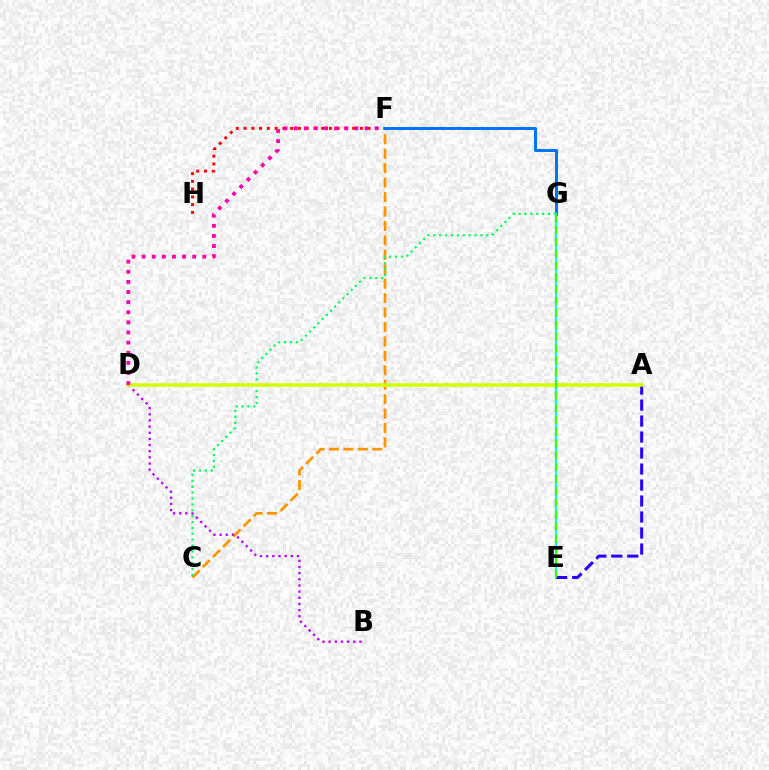{('C', 'F'): [{'color': '#ff9400', 'line_style': 'dashed', 'thickness': 1.96}], ('B', 'D'): [{'color': '#b900ff', 'line_style': 'dotted', 'thickness': 1.67}], ('F', 'H'): [{'color': '#ff0000', 'line_style': 'dotted', 'thickness': 2.11}], ('F', 'G'): [{'color': '#0074ff', 'line_style': 'solid', 'thickness': 2.15}], ('C', 'G'): [{'color': '#00ff5c', 'line_style': 'dotted', 'thickness': 1.6}], ('E', 'G'): [{'color': '#00fff6', 'line_style': 'solid', 'thickness': 1.64}, {'color': '#3dff00', 'line_style': 'dashed', 'thickness': 1.61}], ('A', 'E'): [{'color': '#2500ff', 'line_style': 'dashed', 'thickness': 2.17}], ('A', 'D'): [{'color': '#d1ff00', 'line_style': 'solid', 'thickness': 2.52}], ('D', 'F'): [{'color': '#ff00ac', 'line_style': 'dotted', 'thickness': 2.75}]}